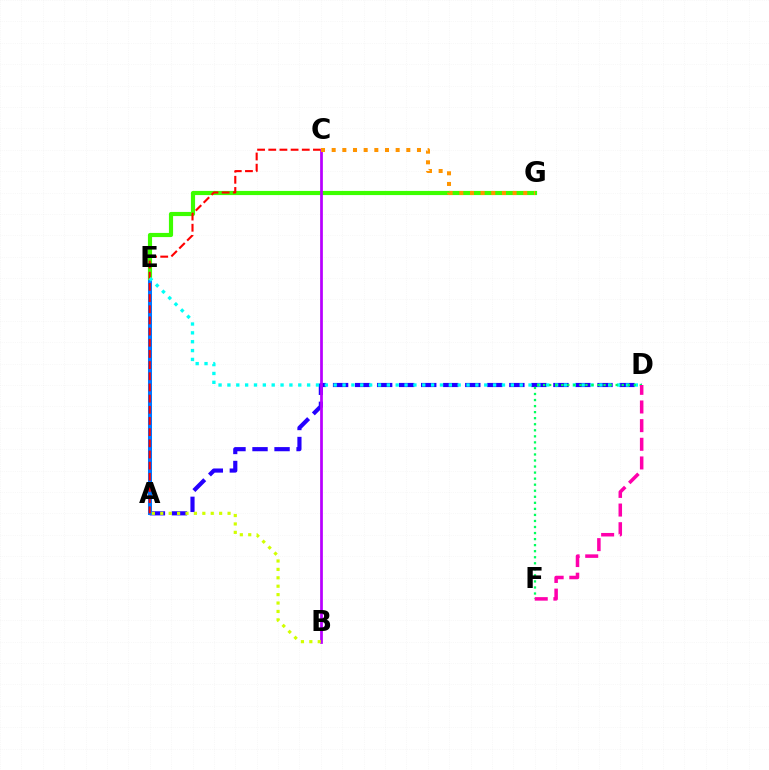{('A', 'D'): [{'color': '#2500ff', 'line_style': 'dashed', 'thickness': 2.99}], ('A', 'E'): [{'color': '#0074ff', 'line_style': 'solid', 'thickness': 2.9}], ('E', 'G'): [{'color': '#3dff00', 'line_style': 'solid', 'thickness': 2.99}], ('A', 'C'): [{'color': '#ff0000', 'line_style': 'dashed', 'thickness': 1.52}], ('B', 'C'): [{'color': '#b900ff', 'line_style': 'solid', 'thickness': 1.98}], ('C', 'G'): [{'color': '#ff9400', 'line_style': 'dotted', 'thickness': 2.9}], ('A', 'B'): [{'color': '#d1ff00', 'line_style': 'dotted', 'thickness': 2.29}], ('D', 'E'): [{'color': '#00fff6', 'line_style': 'dotted', 'thickness': 2.41}], ('D', 'F'): [{'color': '#00ff5c', 'line_style': 'dotted', 'thickness': 1.64}, {'color': '#ff00ac', 'line_style': 'dashed', 'thickness': 2.53}]}